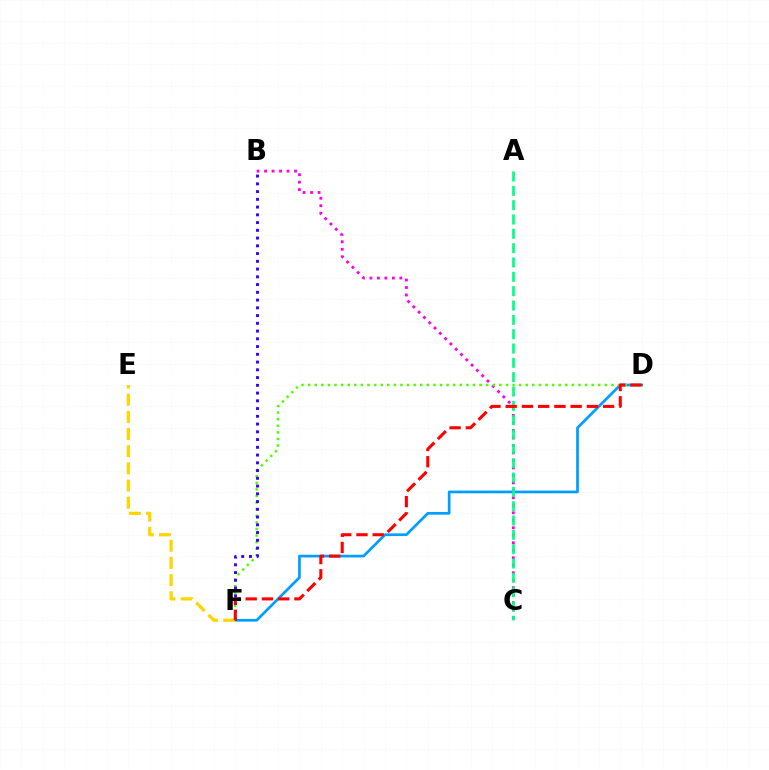{('D', 'F'): [{'color': '#009eff', 'line_style': 'solid', 'thickness': 1.95}, {'color': '#4fff00', 'line_style': 'dotted', 'thickness': 1.79}, {'color': '#ff0000', 'line_style': 'dashed', 'thickness': 2.21}], ('B', 'C'): [{'color': '#ff00ed', 'line_style': 'dotted', 'thickness': 2.03}], ('A', 'C'): [{'color': '#00ff86', 'line_style': 'dashed', 'thickness': 1.95}], ('B', 'F'): [{'color': '#3700ff', 'line_style': 'dotted', 'thickness': 2.11}], ('E', 'F'): [{'color': '#ffd500', 'line_style': 'dashed', 'thickness': 2.33}]}